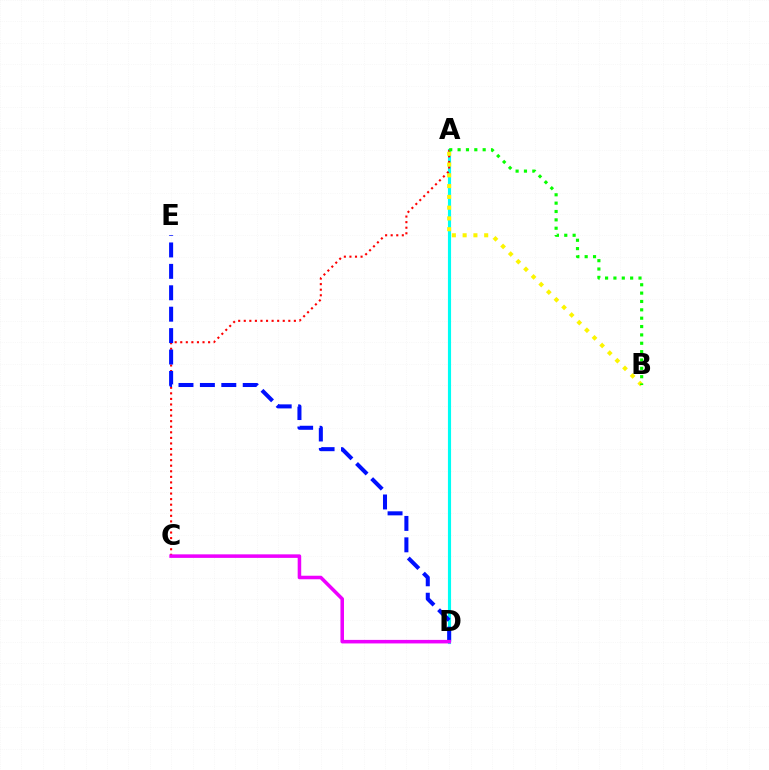{('A', 'D'): [{'color': '#00fff6', 'line_style': 'solid', 'thickness': 2.25}], ('A', 'C'): [{'color': '#ff0000', 'line_style': 'dotted', 'thickness': 1.51}], ('D', 'E'): [{'color': '#0010ff', 'line_style': 'dashed', 'thickness': 2.91}], ('A', 'B'): [{'color': '#fcf500', 'line_style': 'dotted', 'thickness': 2.93}, {'color': '#08ff00', 'line_style': 'dotted', 'thickness': 2.27}], ('C', 'D'): [{'color': '#ee00ff', 'line_style': 'solid', 'thickness': 2.55}]}